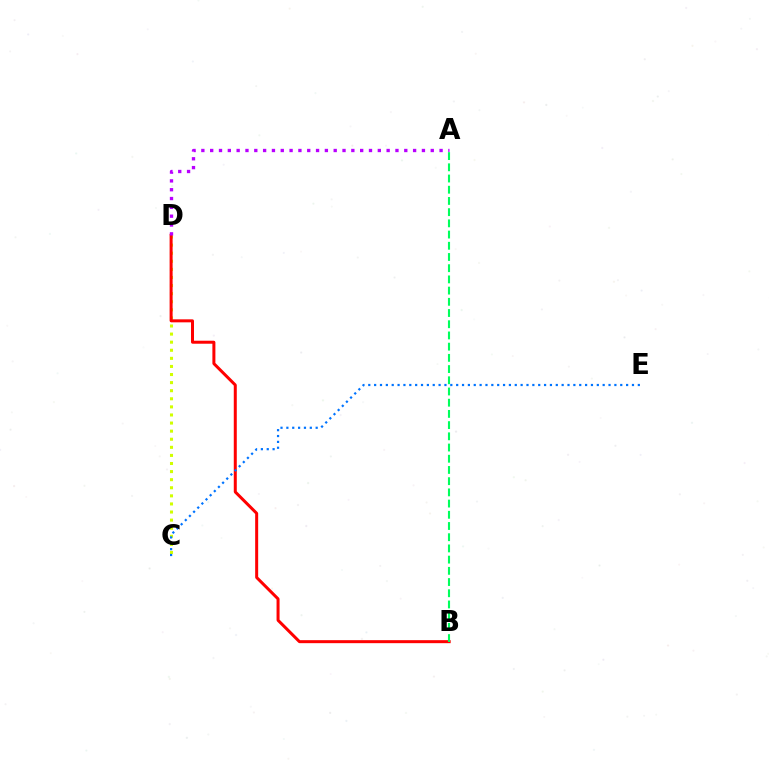{('C', 'D'): [{'color': '#d1ff00', 'line_style': 'dotted', 'thickness': 2.2}], ('B', 'D'): [{'color': '#ff0000', 'line_style': 'solid', 'thickness': 2.16}], ('C', 'E'): [{'color': '#0074ff', 'line_style': 'dotted', 'thickness': 1.59}], ('A', 'D'): [{'color': '#b900ff', 'line_style': 'dotted', 'thickness': 2.4}], ('A', 'B'): [{'color': '#00ff5c', 'line_style': 'dashed', 'thickness': 1.52}]}